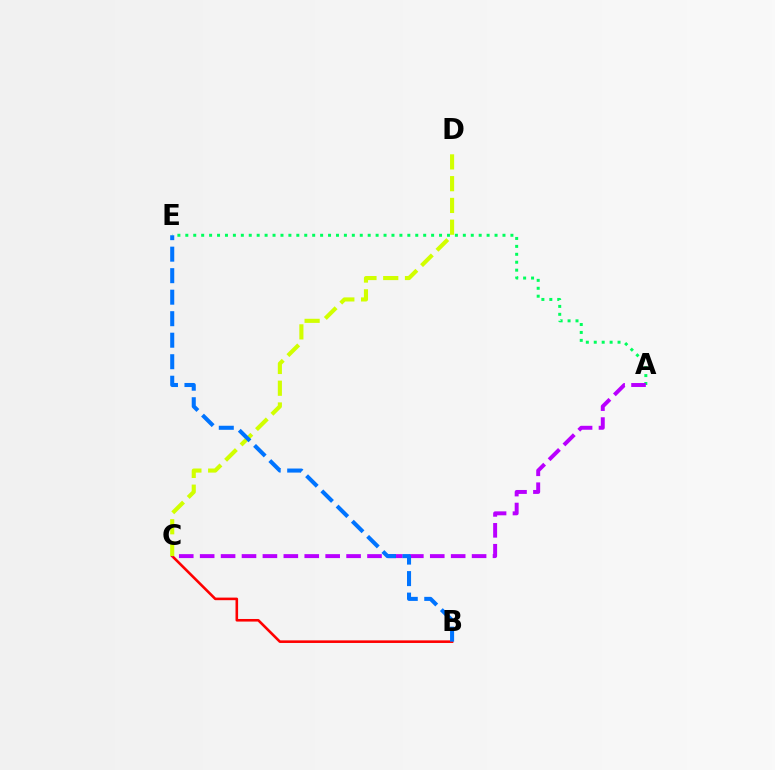{('B', 'C'): [{'color': '#ff0000', 'line_style': 'solid', 'thickness': 1.87}], ('A', 'E'): [{'color': '#00ff5c', 'line_style': 'dotted', 'thickness': 2.15}], ('A', 'C'): [{'color': '#b900ff', 'line_style': 'dashed', 'thickness': 2.84}], ('C', 'D'): [{'color': '#d1ff00', 'line_style': 'dashed', 'thickness': 2.96}], ('B', 'E'): [{'color': '#0074ff', 'line_style': 'dashed', 'thickness': 2.92}]}